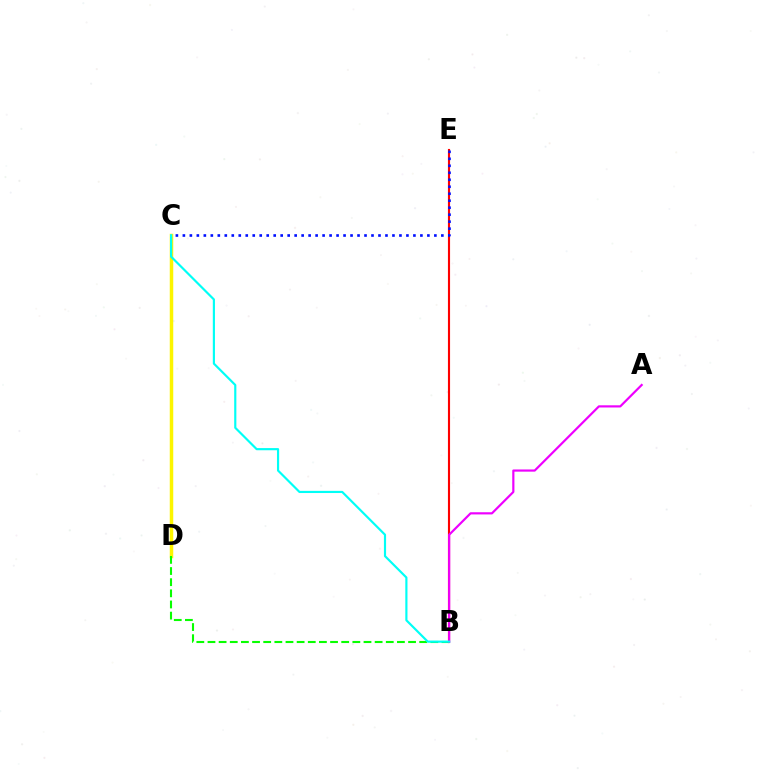{('C', 'D'): [{'color': '#fcf500', 'line_style': 'solid', 'thickness': 2.51}], ('B', 'D'): [{'color': '#08ff00', 'line_style': 'dashed', 'thickness': 1.51}], ('B', 'E'): [{'color': '#ff0000', 'line_style': 'solid', 'thickness': 1.54}], ('A', 'B'): [{'color': '#ee00ff', 'line_style': 'solid', 'thickness': 1.57}], ('B', 'C'): [{'color': '#00fff6', 'line_style': 'solid', 'thickness': 1.56}], ('C', 'E'): [{'color': '#0010ff', 'line_style': 'dotted', 'thickness': 1.9}]}